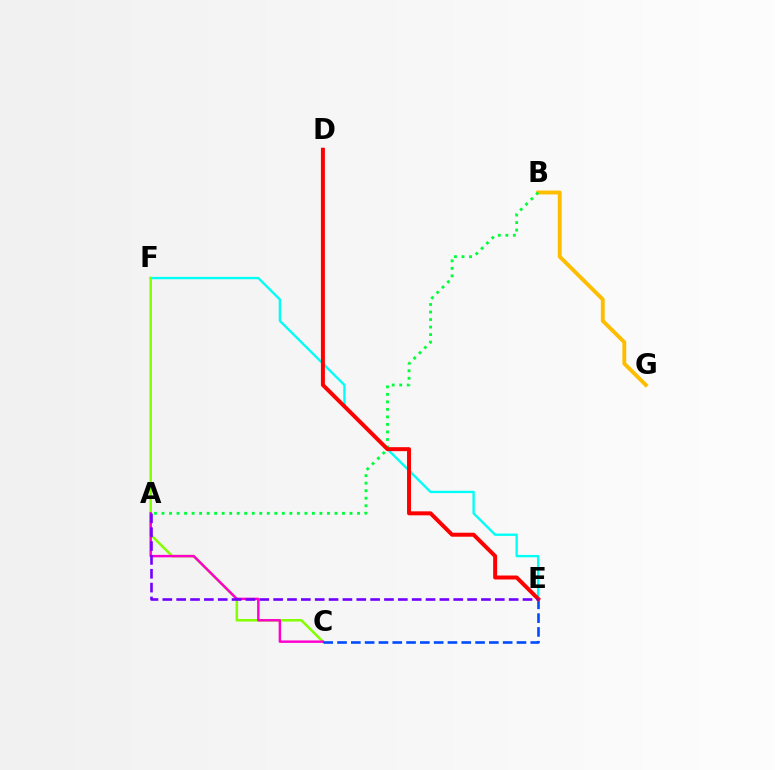{('E', 'F'): [{'color': '#00fff6', 'line_style': 'solid', 'thickness': 1.7}], ('C', 'F'): [{'color': '#84ff00', 'line_style': 'solid', 'thickness': 1.82}], ('A', 'C'): [{'color': '#ff00cf', 'line_style': 'solid', 'thickness': 1.76}], ('B', 'G'): [{'color': '#ffbd00', 'line_style': 'solid', 'thickness': 2.8}], ('A', 'B'): [{'color': '#00ff39', 'line_style': 'dotted', 'thickness': 2.04}], ('C', 'E'): [{'color': '#004bff', 'line_style': 'dashed', 'thickness': 1.88}], ('D', 'E'): [{'color': '#ff0000', 'line_style': 'solid', 'thickness': 2.86}], ('A', 'E'): [{'color': '#7200ff', 'line_style': 'dashed', 'thickness': 1.88}]}